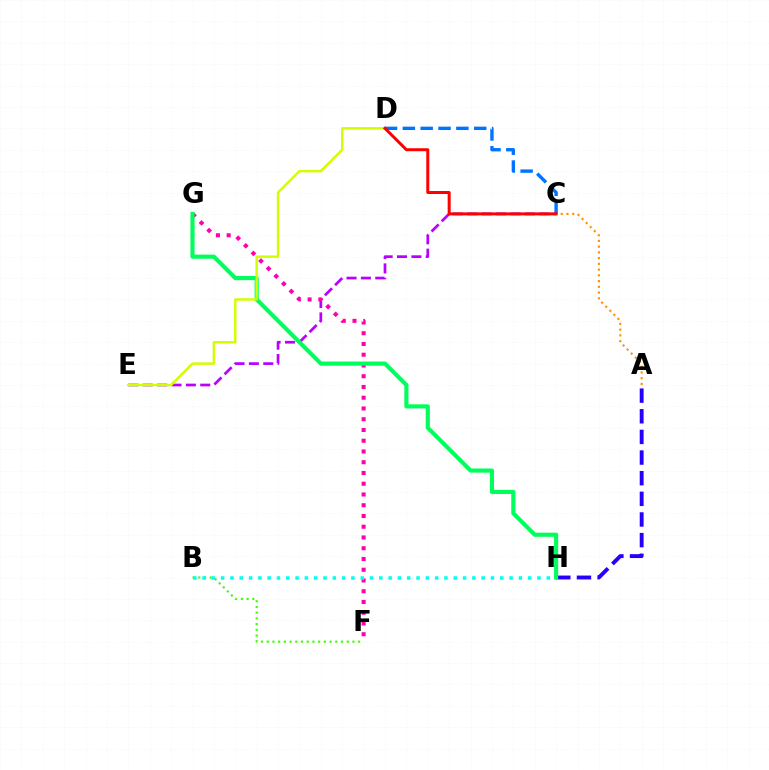{('C', 'D'): [{'color': '#0074ff', 'line_style': 'dashed', 'thickness': 2.42}, {'color': '#ff0000', 'line_style': 'solid', 'thickness': 2.16}], ('A', 'C'): [{'color': '#ff9400', 'line_style': 'dotted', 'thickness': 1.56}], ('B', 'F'): [{'color': '#3dff00', 'line_style': 'dotted', 'thickness': 1.55}], ('C', 'E'): [{'color': '#b900ff', 'line_style': 'dashed', 'thickness': 1.95}], ('F', 'G'): [{'color': '#ff00ac', 'line_style': 'dotted', 'thickness': 2.92}], ('A', 'H'): [{'color': '#2500ff', 'line_style': 'dashed', 'thickness': 2.8}], ('G', 'H'): [{'color': '#00ff5c', 'line_style': 'solid', 'thickness': 2.98}], ('D', 'E'): [{'color': '#d1ff00', 'line_style': 'solid', 'thickness': 1.78}], ('B', 'H'): [{'color': '#00fff6', 'line_style': 'dotted', 'thickness': 2.53}]}